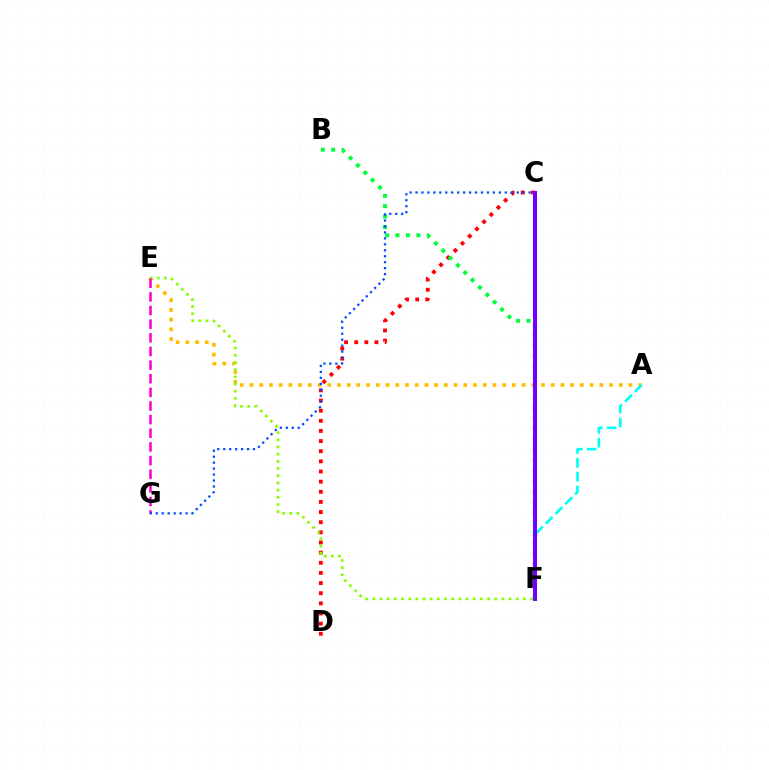{('C', 'D'): [{'color': '#ff0000', 'line_style': 'dotted', 'thickness': 2.76}], ('A', 'E'): [{'color': '#ffbd00', 'line_style': 'dotted', 'thickness': 2.64}], ('B', 'F'): [{'color': '#00ff39', 'line_style': 'dotted', 'thickness': 2.83}], ('A', 'F'): [{'color': '#00fff6', 'line_style': 'dashed', 'thickness': 1.88}], ('C', 'F'): [{'color': '#7200ff', 'line_style': 'solid', 'thickness': 2.88}], ('E', 'F'): [{'color': '#84ff00', 'line_style': 'dotted', 'thickness': 1.95}], ('E', 'G'): [{'color': '#ff00cf', 'line_style': 'dashed', 'thickness': 1.85}], ('C', 'G'): [{'color': '#004bff', 'line_style': 'dotted', 'thickness': 1.62}]}